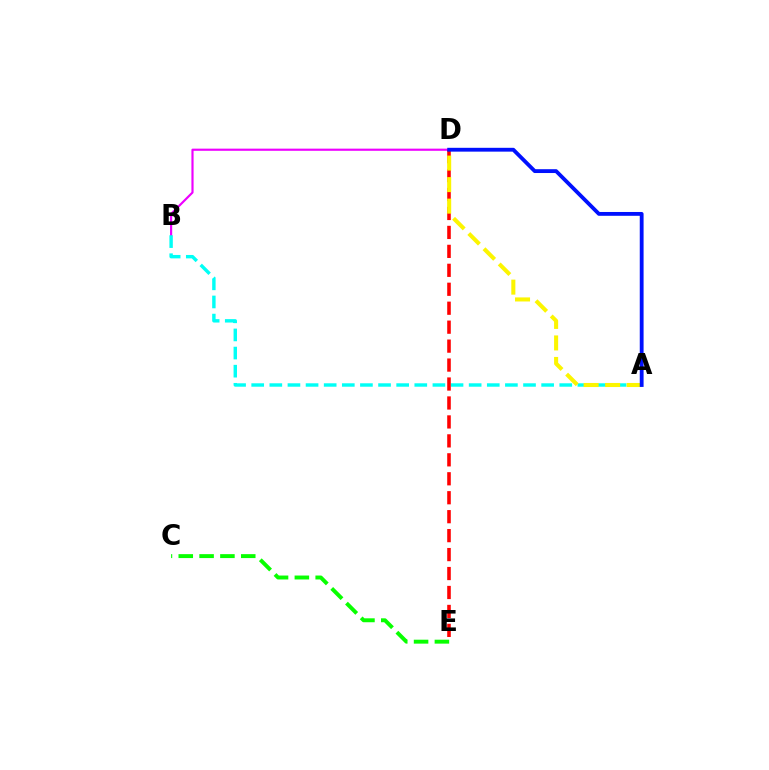{('B', 'D'): [{'color': '#ee00ff', 'line_style': 'solid', 'thickness': 1.56}], ('A', 'B'): [{'color': '#00fff6', 'line_style': 'dashed', 'thickness': 2.46}], ('C', 'E'): [{'color': '#08ff00', 'line_style': 'dashed', 'thickness': 2.83}], ('D', 'E'): [{'color': '#ff0000', 'line_style': 'dashed', 'thickness': 2.57}], ('A', 'D'): [{'color': '#fcf500', 'line_style': 'dashed', 'thickness': 2.92}, {'color': '#0010ff', 'line_style': 'solid', 'thickness': 2.76}]}